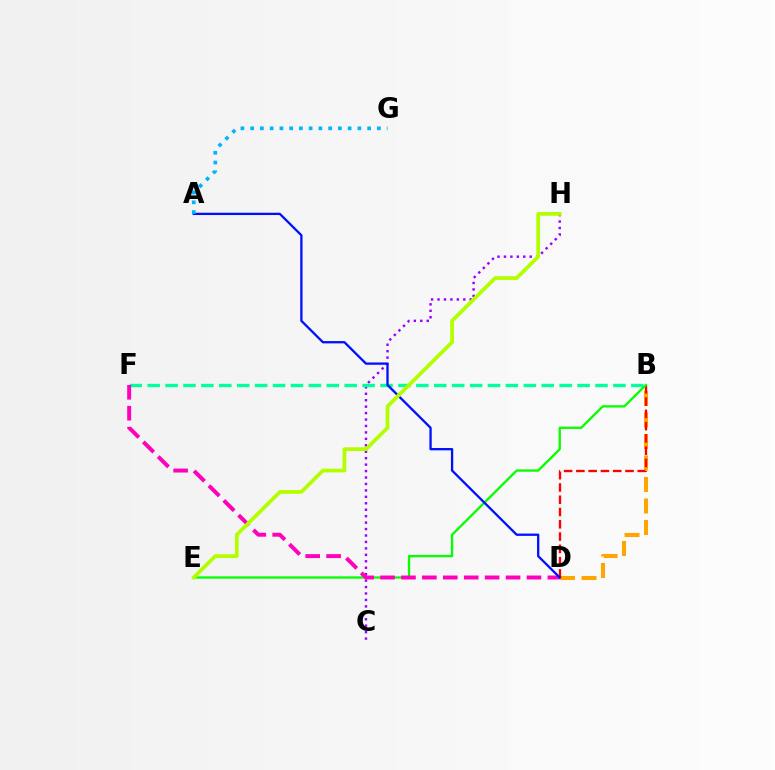{('B', 'D'): [{'color': '#ffa500', 'line_style': 'dashed', 'thickness': 2.92}, {'color': '#ff0000', 'line_style': 'dashed', 'thickness': 1.67}], ('C', 'H'): [{'color': '#9b00ff', 'line_style': 'dotted', 'thickness': 1.75}], ('B', 'F'): [{'color': '#00ff9d', 'line_style': 'dashed', 'thickness': 2.43}], ('B', 'E'): [{'color': '#08ff00', 'line_style': 'solid', 'thickness': 1.68}], ('D', 'F'): [{'color': '#ff00bd', 'line_style': 'dashed', 'thickness': 2.84}], ('A', 'D'): [{'color': '#0010ff', 'line_style': 'solid', 'thickness': 1.66}], ('E', 'H'): [{'color': '#b3ff00', 'line_style': 'solid', 'thickness': 2.7}], ('A', 'G'): [{'color': '#00b5ff', 'line_style': 'dotted', 'thickness': 2.65}]}